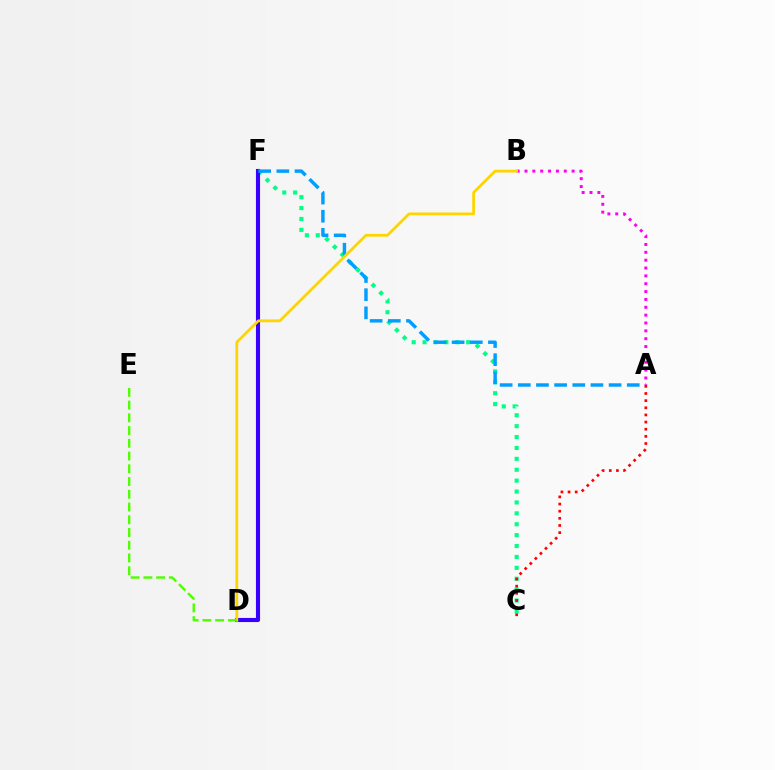{('C', 'F'): [{'color': '#00ff86', 'line_style': 'dotted', 'thickness': 2.96}], ('D', 'F'): [{'color': '#3700ff', 'line_style': 'solid', 'thickness': 2.95}], ('A', 'B'): [{'color': '#ff00ed', 'line_style': 'dotted', 'thickness': 2.13}], ('A', 'F'): [{'color': '#009eff', 'line_style': 'dashed', 'thickness': 2.47}], ('A', 'C'): [{'color': '#ff0000', 'line_style': 'dotted', 'thickness': 1.94}], ('B', 'D'): [{'color': '#ffd500', 'line_style': 'solid', 'thickness': 2.0}], ('D', 'E'): [{'color': '#4fff00', 'line_style': 'dashed', 'thickness': 1.73}]}